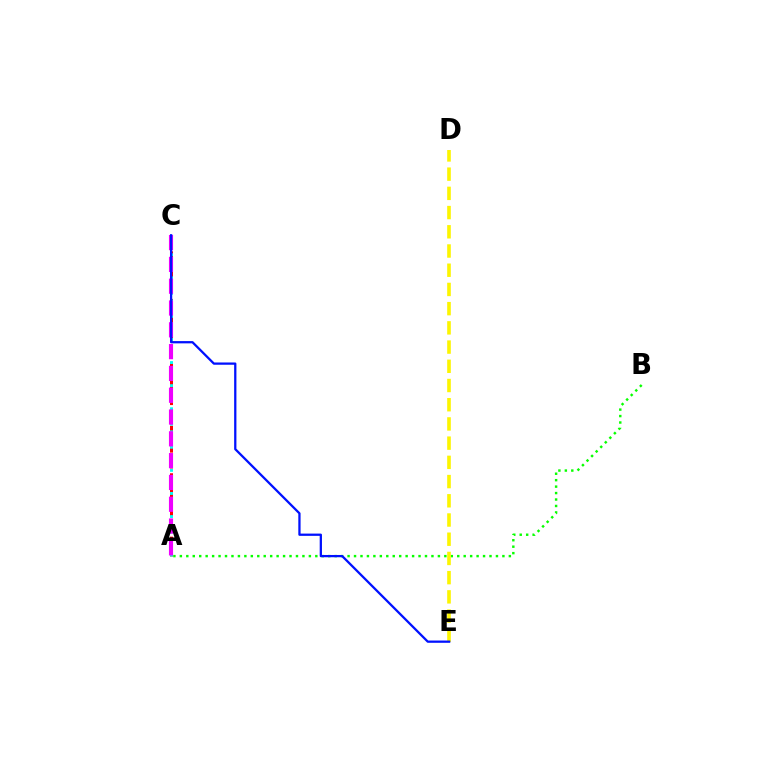{('A', 'C'): [{'color': '#ff0000', 'line_style': 'dashed', 'thickness': 2.15}, {'color': '#00fff6', 'line_style': 'dotted', 'thickness': 2.09}, {'color': '#ee00ff', 'line_style': 'dashed', 'thickness': 2.96}], ('A', 'B'): [{'color': '#08ff00', 'line_style': 'dotted', 'thickness': 1.75}], ('D', 'E'): [{'color': '#fcf500', 'line_style': 'dashed', 'thickness': 2.61}], ('C', 'E'): [{'color': '#0010ff', 'line_style': 'solid', 'thickness': 1.63}]}